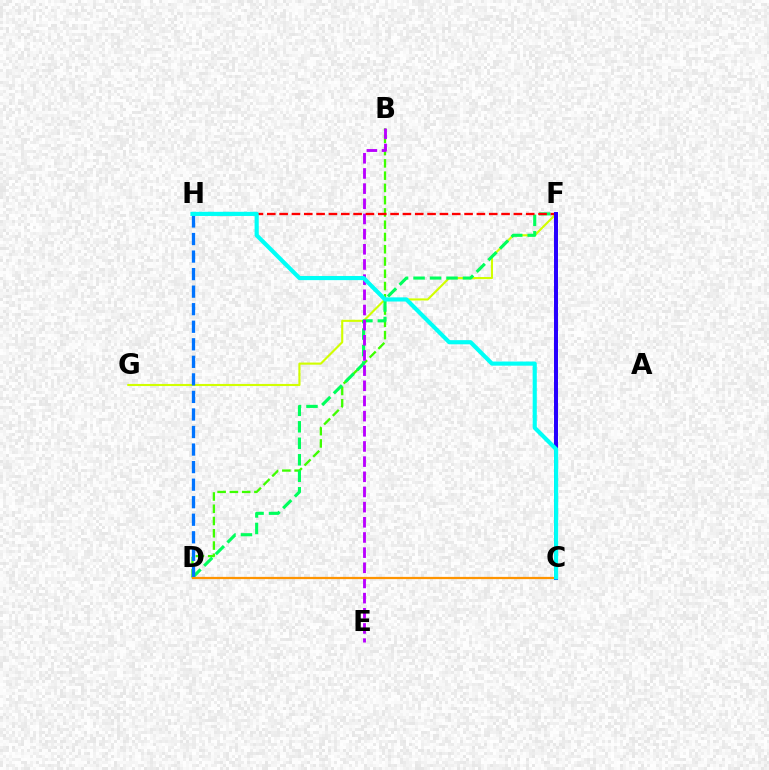{('B', 'D'): [{'color': '#3dff00', 'line_style': 'dashed', 'thickness': 1.67}], ('C', 'F'): [{'color': '#ff00ac', 'line_style': 'solid', 'thickness': 2.79}, {'color': '#2500ff', 'line_style': 'solid', 'thickness': 2.85}], ('F', 'G'): [{'color': '#d1ff00', 'line_style': 'solid', 'thickness': 1.53}], ('D', 'F'): [{'color': '#00ff5c', 'line_style': 'dashed', 'thickness': 2.24}], ('B', 'E'): [{'color': '#b900ff', 'line_style': 'dashed', 'thickness': 2.06}], ('F', 'H'): [{'color': '#ff0000', 'line_style': 'dashed', 'thickness': 1.68}], ('D', 'H'): [{'color': '#0074ff', 'line_style': 'dashed', 'thickness': 2.38}], ('C', 'D'): [{'color': '#ff9400', 'line_style': 'solid', 'thickness': 1.61}], ('C', 'H'): [{'color': '#00fff6', 'line_style': 'solid', 'thickness': 2.98}]}